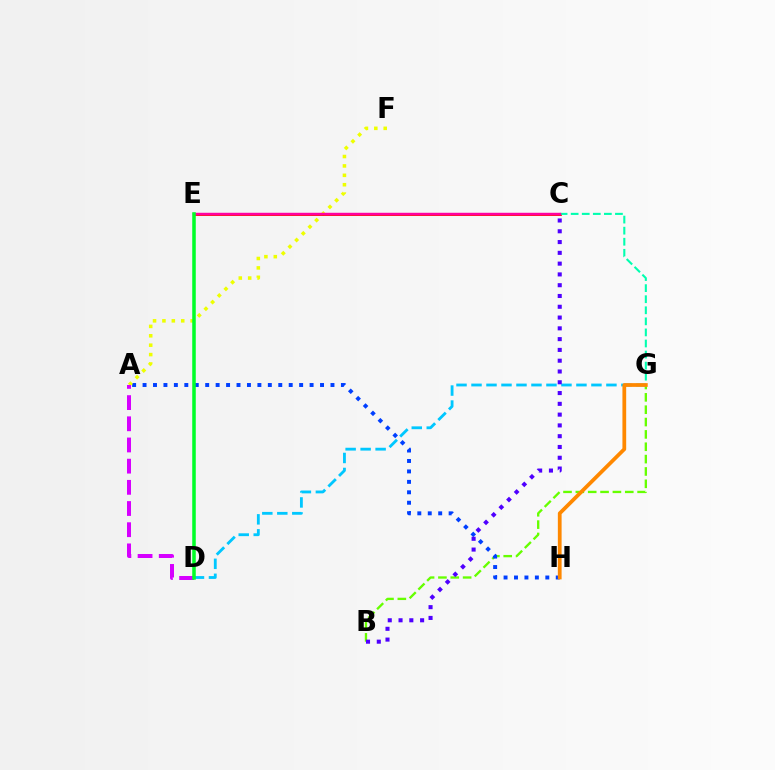{('B', 'G'): [{'color': '#66ff00', 'line_style': 'dashed', 'thickness': 1.68}], ('A', 'H'): [{'color': '#003fff', 'line_style': 'dotted', 'thickness': 2.84}], ('A', 'F'): [{'color': '#eeff00', 'line_style': 'dotted', 'thickness': 2.55}], ('C', 'E'): [{'color': '#ff0000', 'line_style': 'solid', 'thickness': 2.0}, {'color': '#ff00a0', 'line_style': 'solid', 'thickness': 1.76}], ('D', 'G'): [{'color': '#00c7ff', 'line_style': 'dashed', 'thickness': 2.04}], ('A', 'D'): [{'color': '#d600ff', 'line_style': 'dashed', 'thickness': 2.88}], ('C', 'G'): [{'color': '#00ffaf', 'line_style': 'dashed', 'thickness': 1.5}], ('G', 'H'): [{'color': '#ff8800', 'line_style': 'solid', 'thickness': 2.71}], ('B', 'C'): [{'color': '#4f00ff', 'line_style': 'dotted', 'thickness': 2.93}], ('D', 'E'): [{'color': '#00ff27', 'line_style': 'solid', 'thickness': 2.54}]}